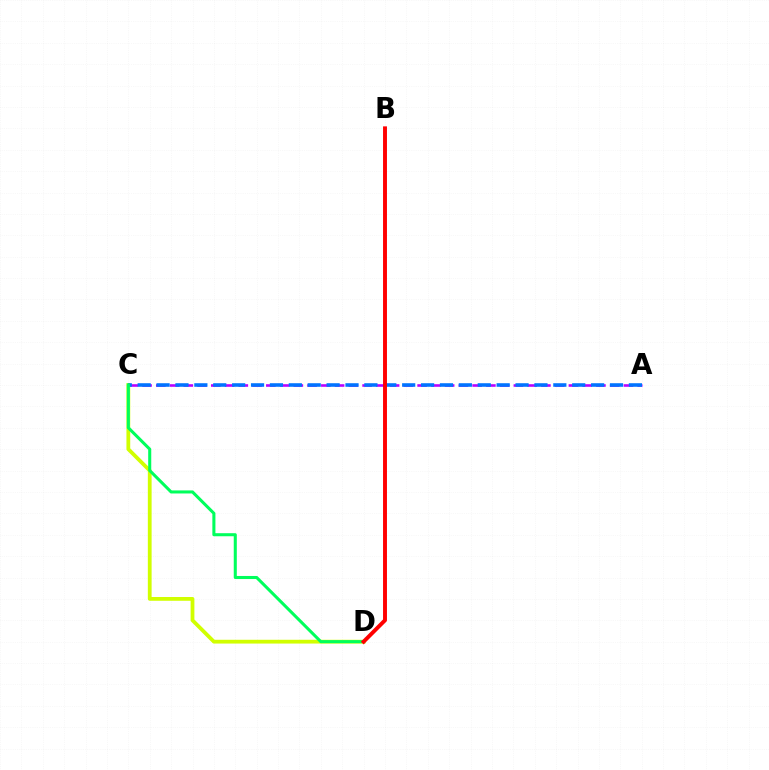{('A', 'C'): [{'color': '#b900ff', 'line_style': 'dashed', 'thickness': 1.87}, {'color': '#0074ff', 'line_style': 'dashed', 'thickness': 2.57}], ('C', 'D'): [{'color': '#d1ff00', 'line_style': 'solid', 'thickness': 2.72}, {'color': '#00ff5c', 'line_style': 'solid', 'thickness': 2.2}], ('B', 'D'): [{'color': '#ff0000', 'line_style': 'solid', 'thickness': 2.82}]}